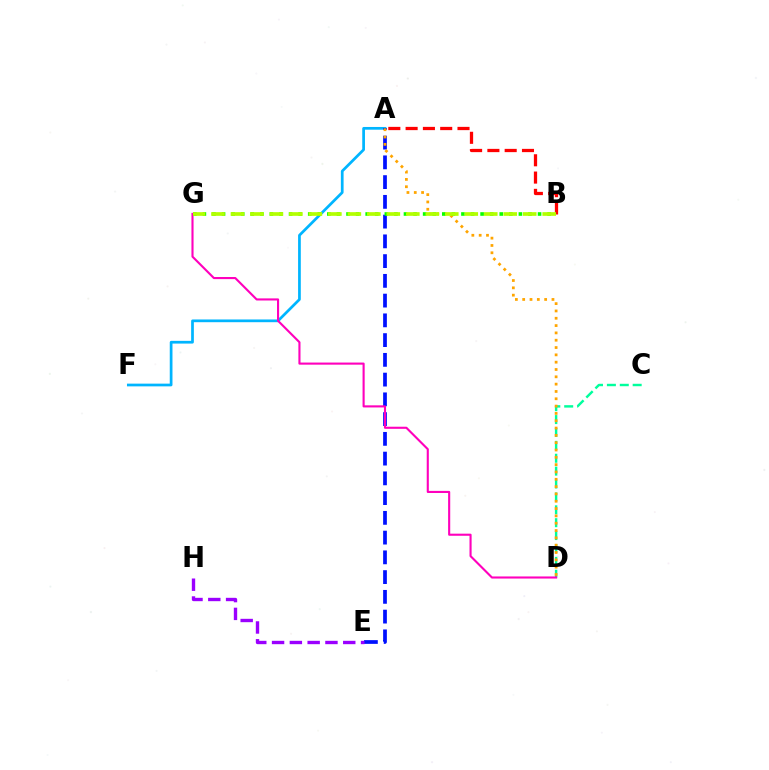{('A', 'F'): [{'color': '#00b5ff', 'line_style': 'solid', 'thickness': 1.96}], ('A', 'E'): [{'color': '#0010ff', 'line_style': 'dashed', 'thickness': 2.68}], ('C', 'D'): [{'color': '#00ff9d', 'line_style': 'dashed', 'thickness': 1.75}], ('D', 'G'): [{'color': '#ff00bd', 'line_style': 'solid', 'thickness': 1.52}], ('A', 'B'): [{'color': '#ff0000', 'line_style': 'dashed', 'thickness': 2.35}], ('A', 'D'): [{'color': '#ffa500', 'line_style': 'dotted', 'thickness': 1.99}], ('B', 'G'): [{'color': '#08ff00', 'line_style': 'dotted', 'thickness': 2.6}, {'color': '#b3ff00', 'line_style': 'dashed', 'thickness': 2.65}], ('E', 'H'): [{'color': '#9b00ff', 'line_style': 'dashed', 'thickness': 2.42}]}